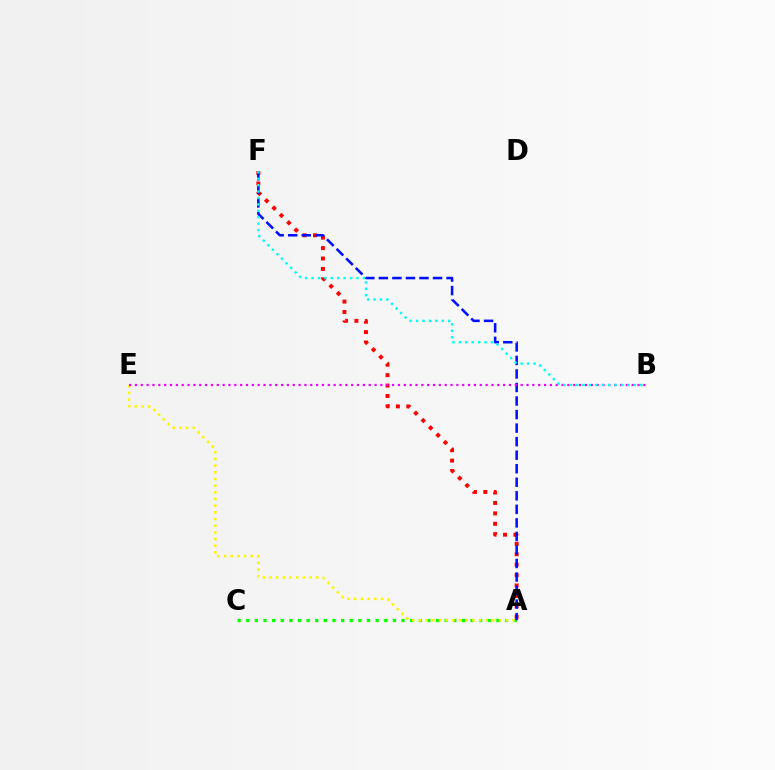{('A', 'F'): [{'color': '#ff0000', 'line_style': 'dotted', 'thickness': 2.83}, {'color': '#0010ff', 'line_style': 'dashed', 'thickness': 1.84}], ('A', 'C'): [{'color': '#08ff00', 'line_style': 'dotted', 'thickness': 2.34}], ('A', 'E'): [{'color': '#fcf500', 'line_style': 'dotted', 'thickness': 1.82}], ('B', 'E'): [{'color': '#ee00ff', 'line_style': 'dotted', 'thickness': 1.59}], ('B', 'F'): [{'color': '#00fff6', 'line_style': 'dotted', 'thickness': 1.74}]}